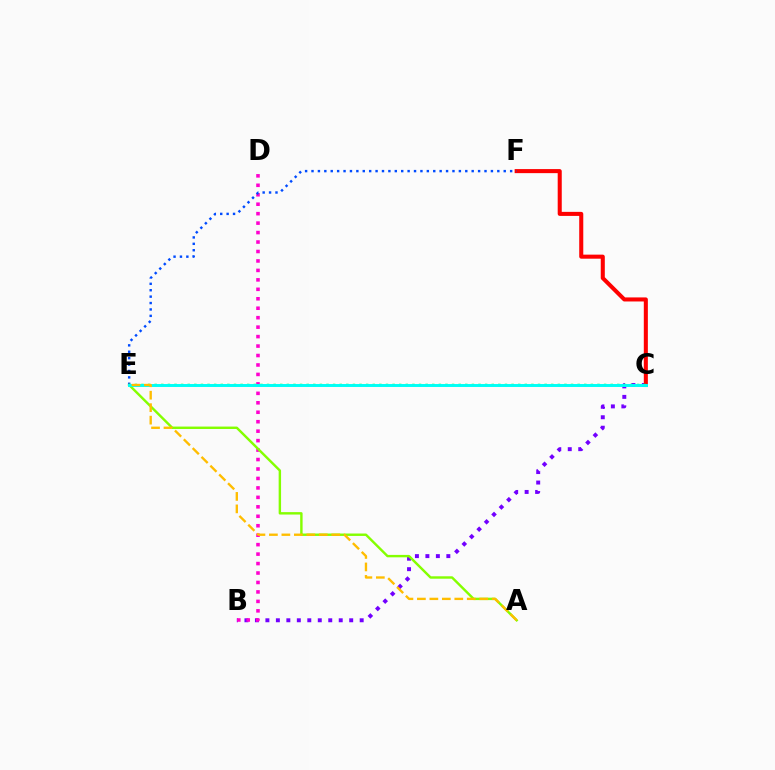{('B', 'C'): [{'color': '#7200ff', 'line_style': 'dotted', 'thickness': 2.85}], ('B', 'D'): [{'color': '#ff00cf', 'line_style': 'dotted', 'thickness': 2.57}], ('C', 'F'): [{'color': '#ff0000', 'line_style': 'solid', 'thickness': 2.92}], ('E', 'F'): [{'color': '#004bff', 'line_style': 'dotted', 'thickness': 1.74}], ('A', 'E'): [{'color': '#84ff00', 'line_style': 'solid', 'thickness': 1.74}, {'color': '#ffbd00', 'line_style': 'dashed', 'thickness': 1.69}], ('C', 'E'): [{'color': '#00ff39', 'line_style': 'dotted', 'thickness': 1.8}, {'color': '#00fff6', 'line_style': 'solid', 'thickness': 2.12}]}